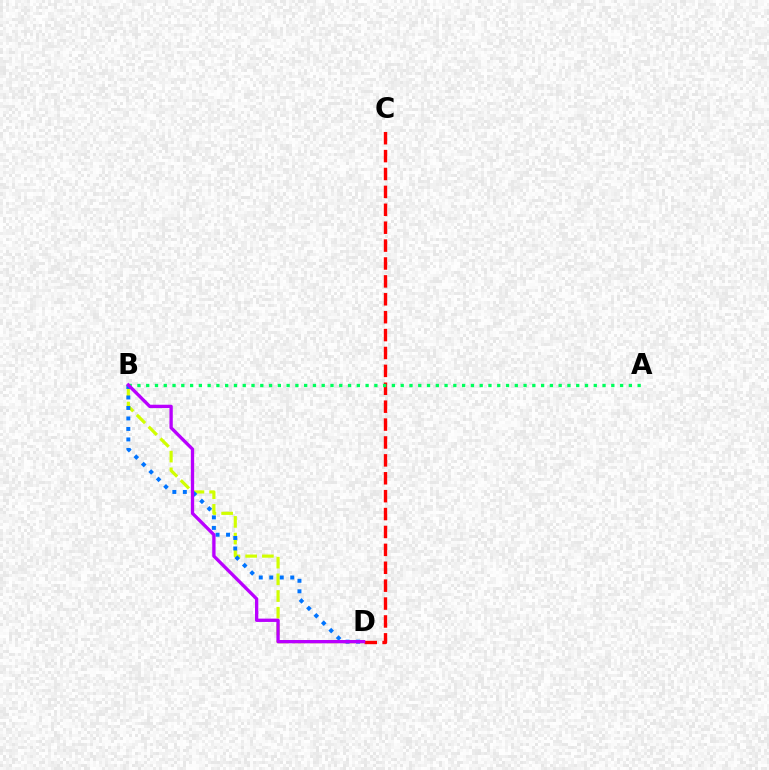{('B', 'D'): [{'color': '#d1ff00', 'line_style': 'dashed', 'thickness': 2.27}, {'color': '#0074ff', 'line_style': 'dotted', 'thickness': 2.85}, {'color': '#b900ff', 'line_style': 'solid', 'thickness': 2.39}], ('C', 'D'): [{'color': '#ff0000', 'line_style': 'dashed', 'thickness': 2.43}], ('A', 'B'): [{'color': '#00ff5c', 'line_style': 'dotted', 'thickness': 2.38}]}